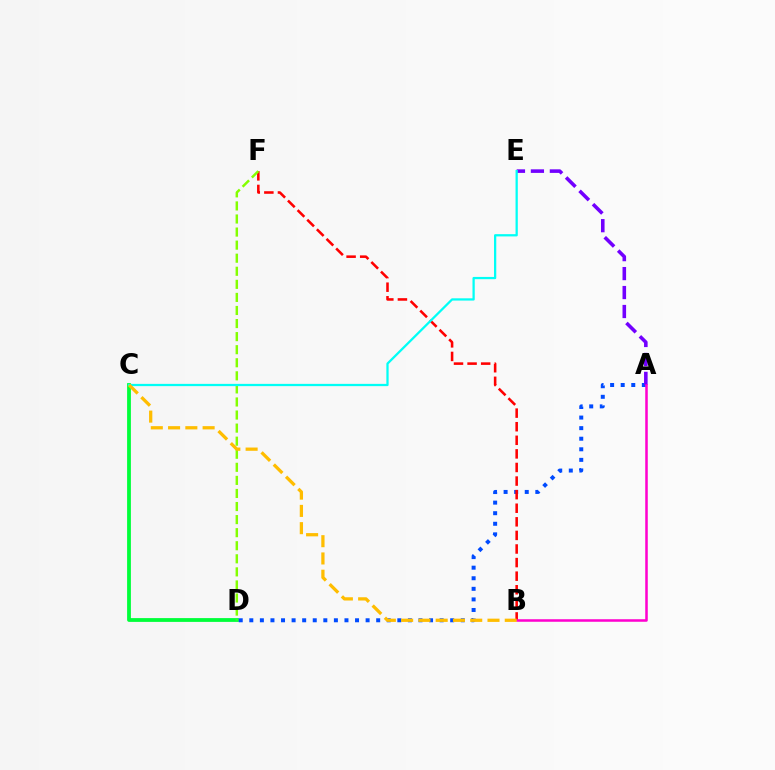{('C', 'D'): [{'color': '#00ff39', 'line_style': 'solid', 'thickness': 2.73}], ('A', 'D'): [{'color': '#004bff', 'line_style': 'dotted', 'thickness': 2.87}], ('B', 'F'): [{'color': '#ff0000', 'line_style': 'dashed', 'thickness': 1.85}], ('A', 'E'): [{'color': '#7200ff', 'line_style': 'dashed', 'thickness': 2.58}], ('A', 'B'): [{'color': '#ff00cf', 'line_style': 'solid', 'thickness': 1.82}], ('D', 'F'): [{'color': '#84ff00', 'line_style': 'dashed', 'thickness': 1.78}], ('C', 'E'): [{'color': '#00fff6', 'line_style': 'solid', 'thickness': 1.63}], ('B', 'C'): [{'color': '#ffbd00', 'line_style': 'dashed', 'thickness': 2.35}]}